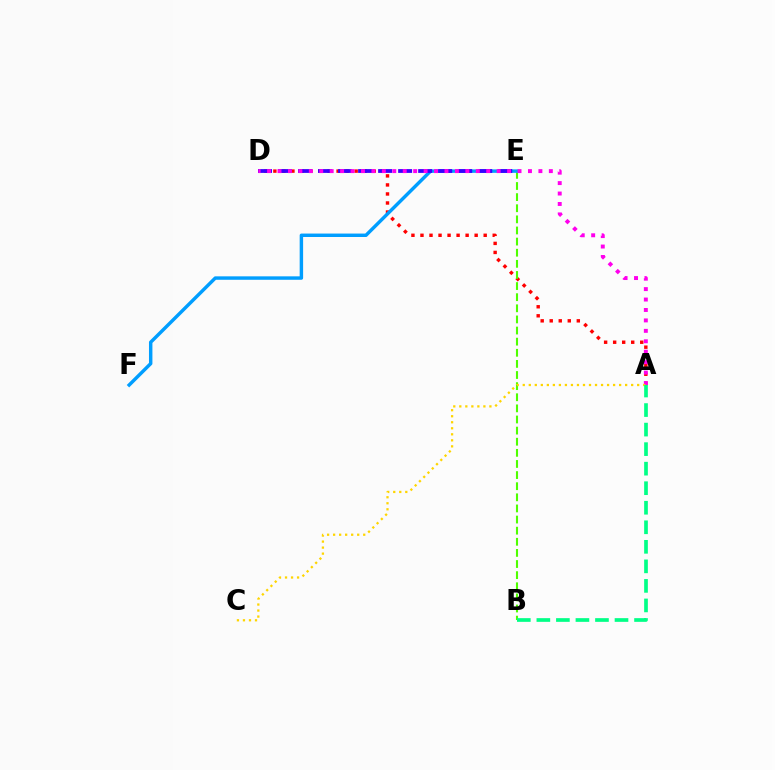{('A', 'D'): [{'color': '#ff0000', 'line_style': 'dotted', 'thickness': 2.45}, {'color': '#ff00ed', 'line_style': 'dotted', 'thickness': 2.84}], ('B', 'E'): [{'color': '#4fff00', 'line_style': 'dashed', 'thickness': 1.51}], ('E', 'F'): [{'color': '#009eff', 'line_style': 'solid', 'thickness': 2.48}], ('D', 'E'): [{'color': '#3700ff', 'line_style': 'dashed', 'thickness': 2.72}], ('A', 'C'): [{'color': '#ffd500', 'line_style': 'dotted', 'thickness': 1.64}], ('A', 'B'): [{'color': '#00ff86', 'line_style': 'dashed', 'thickness': 2.65}]}